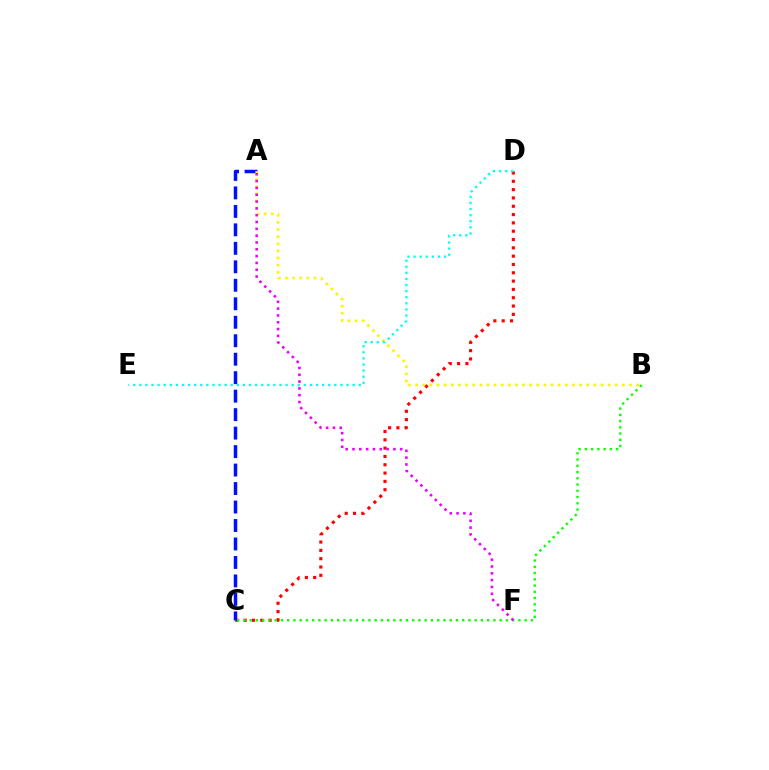{('C', 'D'): [{'color': '#ff0000', 'line_style': 'dotted', 'thickness': 2.26}], ('A', 'C'): [{'color': '#0010ff', 'line_style': 'dashed', 'thickness': 2.51}], ('A', 'B'): [{'color': '#fcf500', 'line_style': 'dotted', 'thickness': 1.94}], ('B', 'C'): [{'color': '#08ff00', 'line_style': 'dotted', 'thickness': 1.7}], ('D', 'E'): [{'color': '#00fff6', 'line_style': 'dotted', 'thickness': 1.66}], ('A', 'F'): [{'color': '#ee00ff', 'line_style': 'dotted', 'thickness': 1.85}]}